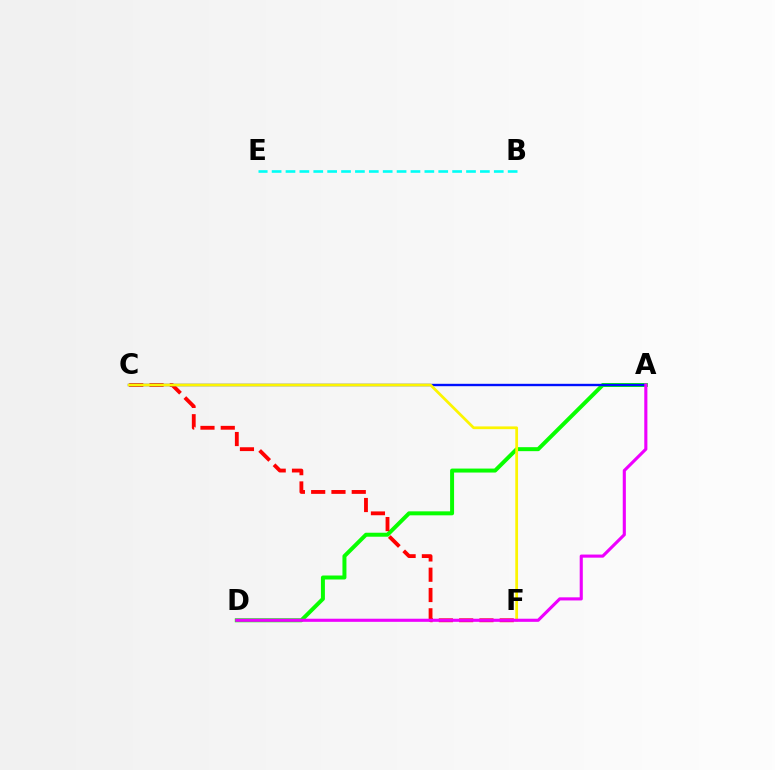{('A', 'D'): [{'color': '#08ff00', 'line_style': 'solid', 'thickness': 2.87}, {'color': '#ee00ff', 'line_style': 'solid', 'thickness': 2.24}], ('C', 'F'): [{'color': '#ff0000', 'line_style': 'dashed', 'thickness': 2.76}, {'color': '#fcf500', 'line_style': 'solid', 'thickness': 1.98}], ('A', 'C'): [{'color': '#0010ff', 'line_style': 'solid', 'thickness': 1.72}], ('B', 'E'): [{'color': '#00fff6', 'line_style': 'dashed', 'thickness': 1.89}]}